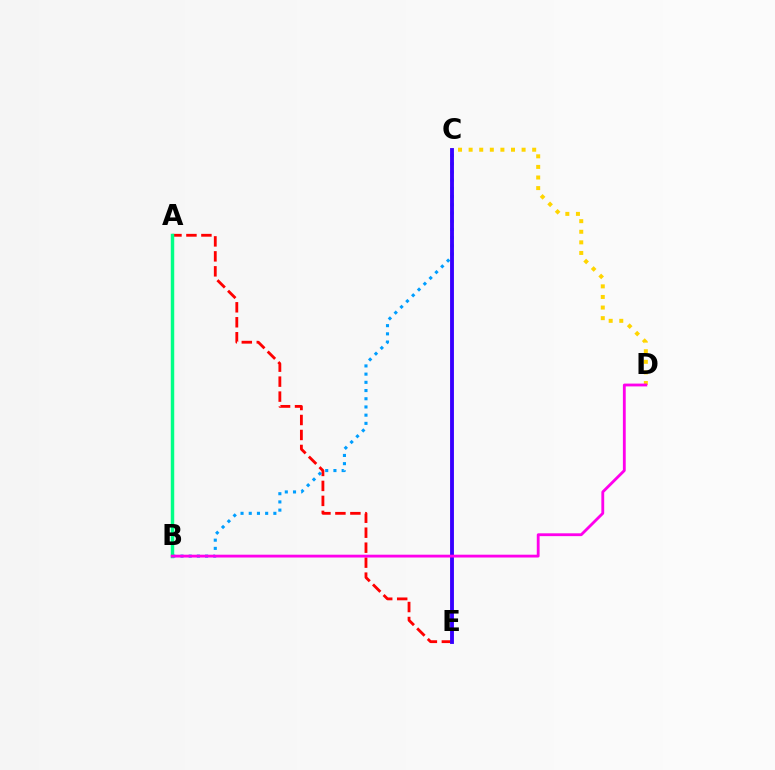{('A', 'E'): [{'color': '#ff0000', 'line_style': 'dashed', 'thickness': 2.03}], ('B', 'C'): [{'color': '#009eff', 'line_style': 'dotted', 'thickness': 2.23}], ('C', 'E'): [{'color': '#3700ff', 'line_style': 'solid', 'thickness': 2.78}], ('A', 'B'): [{'color': '#4fff00', 'line_style': 'solid', 'thickness': 1.88}, {'color': '#00ff86', 'line_style': 'solid', 'thickness': 2.49}], ('C', 'D'): [{'color': '#ffd500', 'line_style': 'dotted', 'thickness': 2.88}], ('B', 'D'): [{'color': '#ff00ed', 'line_style': 'solid', 'thickness': 2.03}]}